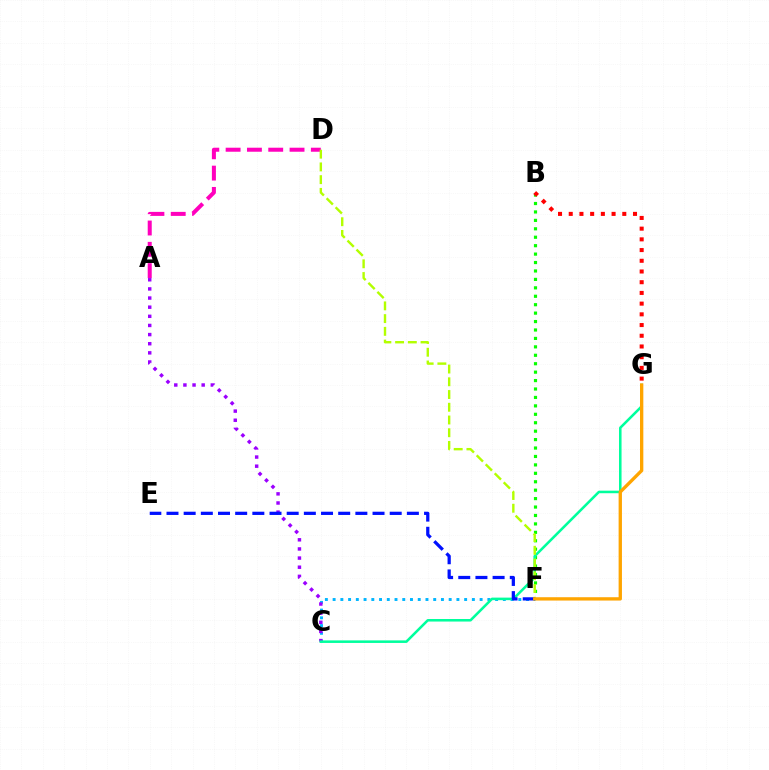{('A', 'D'): [{'color': '#ff00bd', 'line_style': 'dashed', 'thickness': 2.89}], ('B', 'F'): [{'color': '#08ff00', 'line_style': 'dotted', 'thickness': 2.29}], ('C', 'F'): [{'color': '#00b5ff', 'line_style': 'dotted', 'thickness': 2.1}], ('A', 'C'): [{'color': '#9b00ff', 'line_style': 'dotted', 'thickness': 2.48}], ('C', 'G'): [{'color': '#00ff9d', 'line_style': 'solid', 'thickness': 1.83}], ('D', 'F'): [{'color': '#b3ff00', 'line_style': 'dashed', 'thickness': 1.73}], ('E', 'F'): [{'color': '#0010ff', 'line_style': 'dashed', 'thickness': 2.33}], ('F', 'G'): [{'color': '#ffa500', 'line_style': 'solid', 'thickness': 2.4}], ('B', 'G'): [{'color': '#ff0000', 'line_style': 'dotted', 'thickness': 2.91}]}